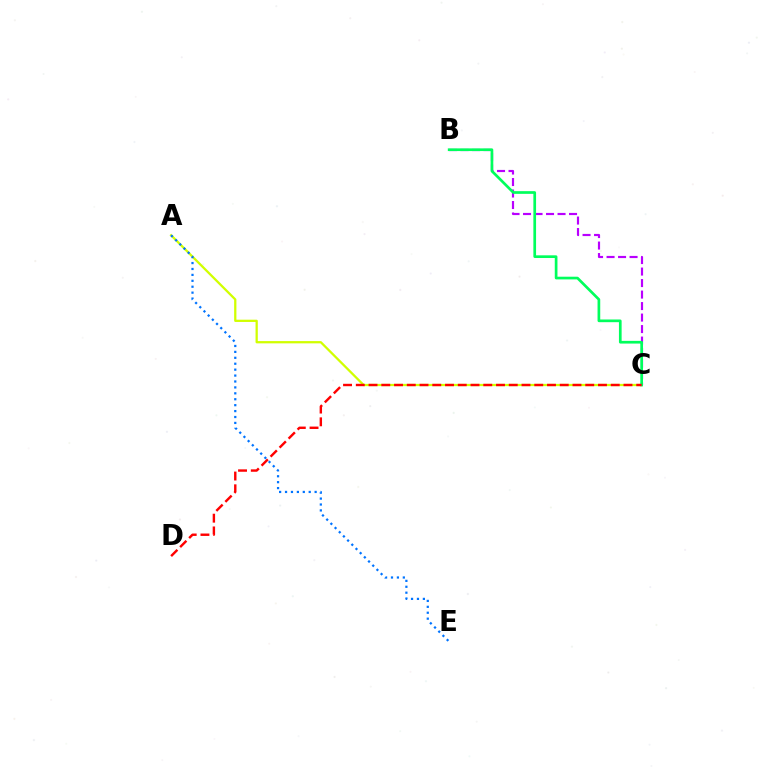{('A', 'C'): [{'color': '#d1ff00', 'line_style': 'solid', 'thickness': 1.63}], ('B', 'C'): [{'color': '#b900ff', 'line_style': 'dashed', 'thickness': 1.56}, {'color': '#00ff5c', 'line_style': 'solid', 'thickness': 1.94}], ('C', 'D'): [{'color': '#ff0000', 'line_style': 'dashed', 'thickness': 1.73}], ('A', 'E'): [{'color': '#0074ff', 'line_style': 'dotted', 'thickness': 1.61}]}